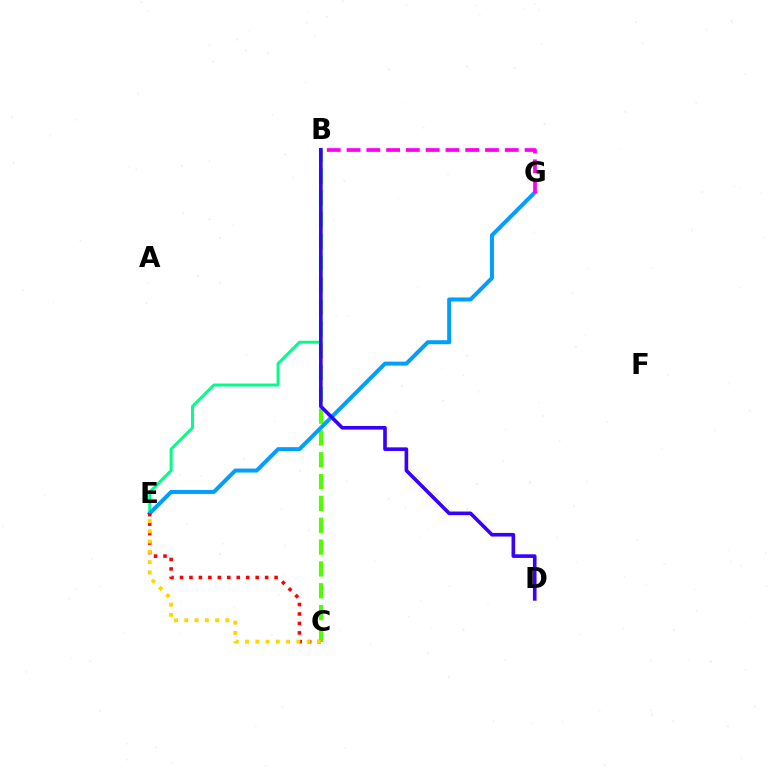{('B', 'C'): [{'color': '#4fff00', 'line_style': 'dashed', 'thickness': 2.96}], ('B', 'E'): [{'color': '#00ff86', 'line_style': 'solid', 'thickness': 2.13}], ('E', 'G'): [{'color': '#009eff', 'line_style': 'solid', 'thickness': 2.87}], ('B', 'D'): [{'color': '#3700ff', 'line_style': 'solid', 'thickness': 2.6}], ('C', 'E'): [{'color': '#ff0000', 'line_style': 'dotted', 'thickness': 2.57}, {'color': '#ffd500', 'line_style': 'dotted', 'thickness': 2.79}], ('B', 'G'): [{'color': '#ff00ed', 'line_style': 'dashed', 'thickness': 2.69}]}